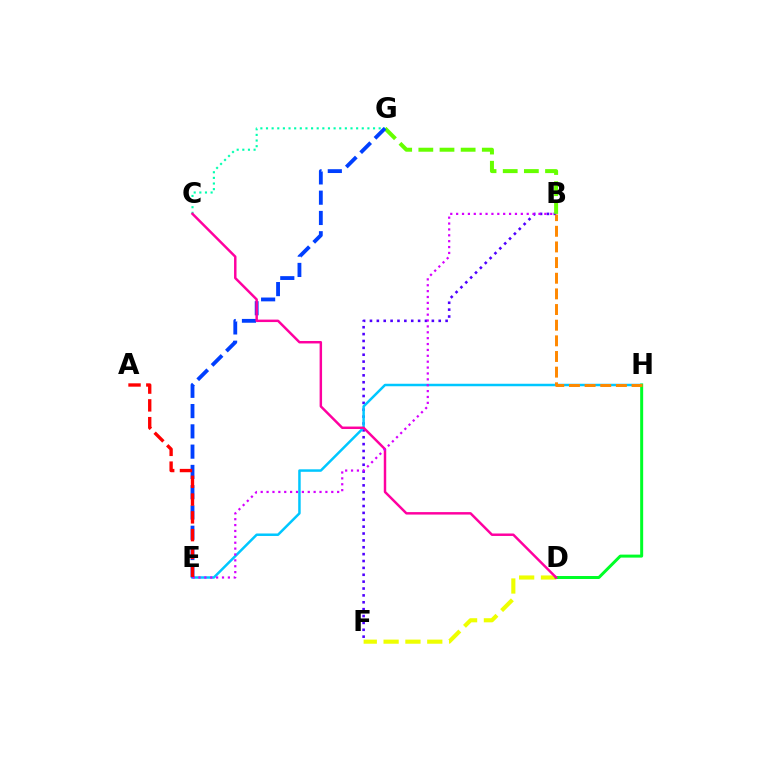{('C', 'G'): [{'color': '#00ffaf', 'line_style': 'dotted', 'thickness': 1.53}], ('B', 'F'): [{'color': '#4f00ff', 'line_style': 'dotted', 'thickness': 1.87}], ('E', 'H'): [{'color': '#00c7ff', 'line_style': 'solid', 'thickness': 1.79}], ('B', 'G'): [{'color': '#66ff00', 'line_style': 'dashed', 'thickness': 2.87}], ('D', 'F'): [{'color': '#eeff00', 'line_style': 'dashed', 'thickness': 2.97}], ('D', 'H'): [{'color': '#00ff27', 'line_style': 'solid', 'thickness': 2.16}], ('E', 'G'): [{'color': '#003fff', 'line_style': 'dashed', 'thickness': 2.75}], ('C', 'D'): [{'color': '#ff00a0', 'line_style': 'solid', 'thickness': 1.77}], ('B', 'E'): [{'color': '#d600ff', 'line_style': 'dotted', 'thickness': 1.6}], ('A', 'E'): [{'color': '#ff0000', 'line_style': 'dashed', 'thickness': 2.42}], ('B', 'H'): [{'color': '#ff8800', 'line_style': 'dashed', 'thickness': 2.13}]}